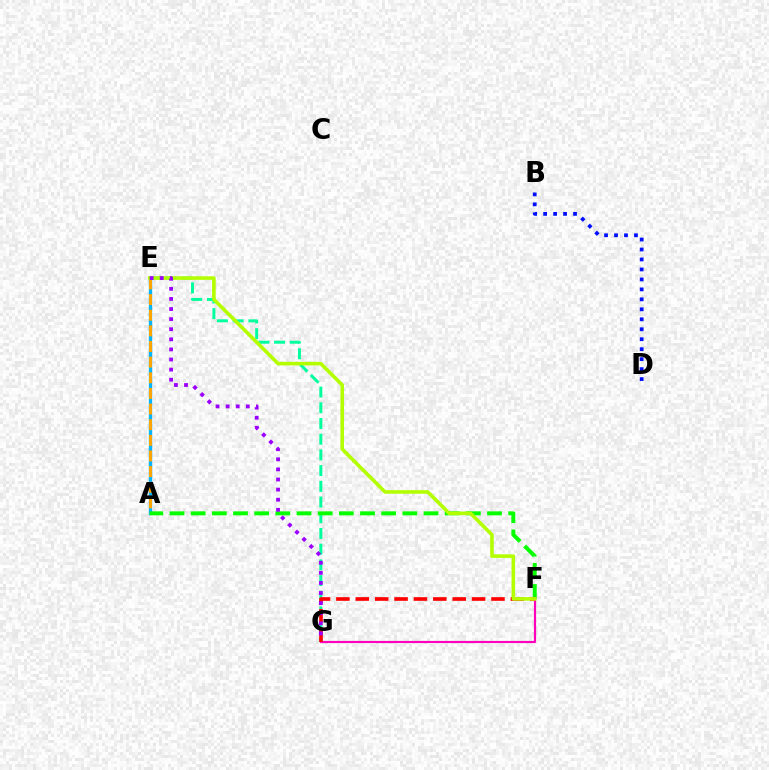{('A', 'E'): [{'color': '#00b5ff', 'line_style': 'solid', 'thickness': 2.41}, {'color': '#ffa500', 'line_style': 'dashed', 'thickness': 2.12}], ('E', 'G'): [{'color': '#00ff9d', 'line_style': 'dashed', 'thickness': 2.13}, {'color': '#9b00ff', 'line_style': 'dotted', 'thickness': 2.74}], ('A', 'F'): [{'color': '#08ff00', 'line_style': 'dashed', 'thickness': 2.88}], ('F', 'G'): [{'color': '#ff00bd', 'line_style': 'solid', 'thickness': 1.57}, {'color': '#ff0000', 'line_style': 'dashed', 'thickness': 2.63}], ('B', 'D'): [{'color': '#0010ff', 'line_style': 'dotted', 'thickness': 2.71}], ('E', 'F'): [{'color': '#b3ff00', 'line_style': 'solid', 'thickness': 2.58}]}